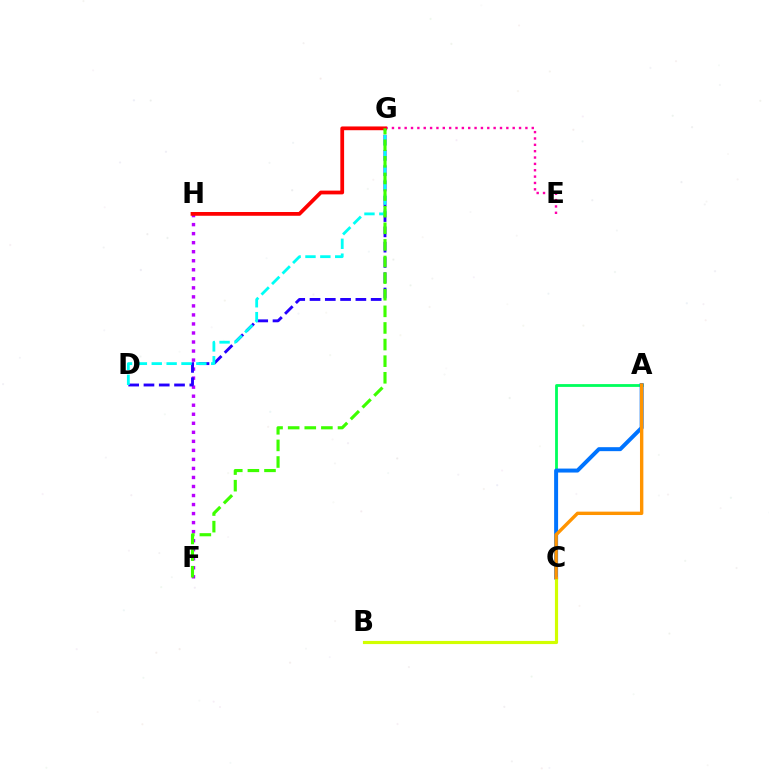{('F', 'H'): [{'color': '#b900ff', 'line_style': 'dotted', 'thickness': 2.45}], ('D', 'G'): [{'color': '#2500ff', 'line_style': 'dashed', 'thickness': 2.08}, {'color': '#00fff6', 'line_style': 'dashed', 'thickness': 2.02}], ('A', 'C'): [{'color': '#00ff5c', 'line_style': 'solid', 'thickness': 2.02}, {'color': '#0074ff', 'line_style': 'solid', 'thickness': 2.86}, {'color': '#ff9400', 'line_style': 'solid', 'thickness': 2.44}], ('E', 'G'): [{'color': '#ff00ac', 'line_style': 'dotted', 'thickness': 1.73}], ('B', 'C'): [{'color': '#d1ff00', 'line_style': 'solid', 'thickness': 2.27}], ('G', 'H'): [{'color': '#ff0000', 'line_style': 'solid', 'thickness': 2.71}], ('F', 'G'): [{'color': '#3dff00', 'line_style': 'dashed', 'thickness': 2.26}]}